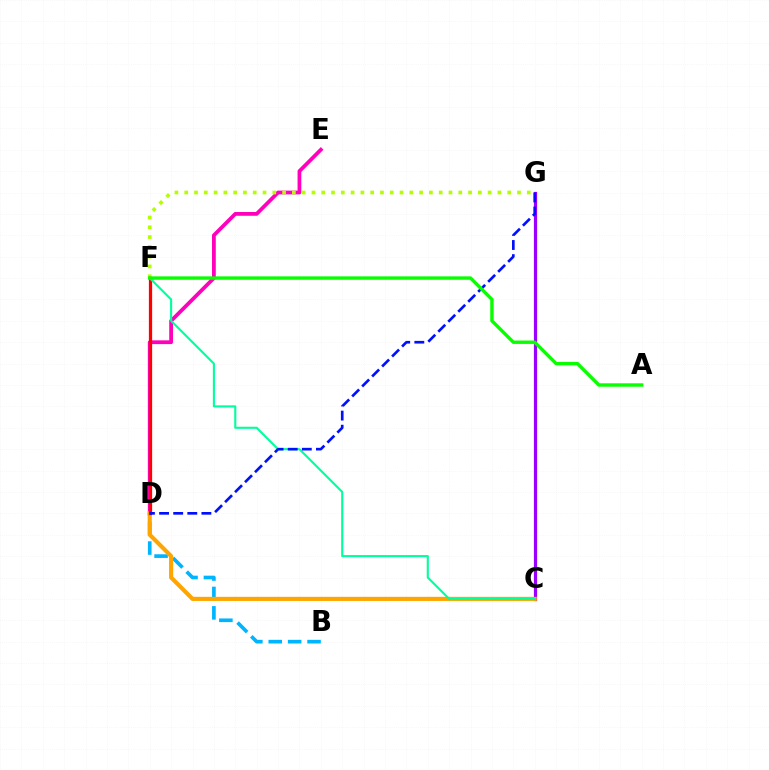{('B', 'D'): [{'color': '#00b5ff', 'line_style': 'dashed', 'thickness': 2.64}], ('D', 'E'): [{'color': '#ff00bd', 'line_style': 'solid', 'thickness': 2.72}], ('C', 'G'): [{'color': '#9b00ff', 'line_style': 'solid', 'thickness': 2.3}], ('C', 'D'): [{'color': '#ffa500', 'line_style': 'solid', 'thickness': 2.97}], ('F', 'G'): [{'color': '#b3ff00', 'line_style': 'dotted', 'thickness': 2.66}], ('D', 'F'): [{'color': '#ff0000', 'line_style': 'solid', 'thickness': 2.34}], ('C', 'F'): [{'color': '#00ff9d', 'line_style': 'solid', 'thickness': 1.52}], ('D', 'G'): [{'color': '#0010ff', 'line_style': 'dashed', 'thickness': 1.92}], ('A', 'F'): [{'color': '#08ff00', 'line_style': 'solid', 'thickness': 2.45}]}